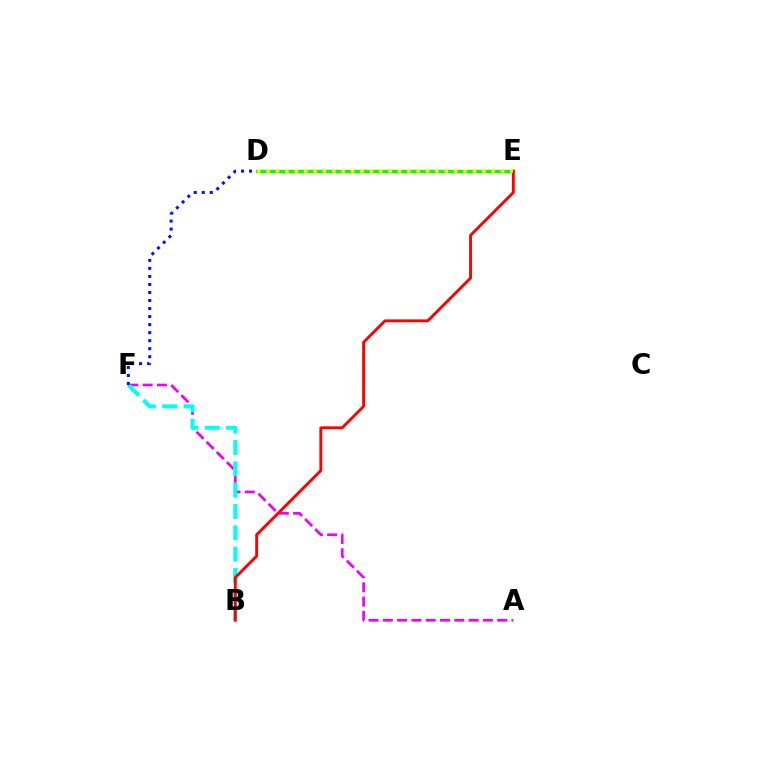{('A', 'F'): [{'color': '#ee00ff', 'line_style': 'dashed', 'thickness': 1.94}], ('D', 'E'): [{'color': '#08ff00', 'line_style': 'solid', 'thickness': 2.38}, {'color': '#fcf500', 'line_style': 'dotted', 'thickness': 2.55}], ('B', 'F'): [{'color': '#00fff6', 'line_style': 'dashed', 'thickness': 2.9}], ('B', 'E'): [{'color': '#ff0000', 'line_style': 'solid', 'thickness': 2.07}], ('D', 'F'): [{'color': '#0010ff', 'line_style': 'dotted', 'thickness': 2.18}]}